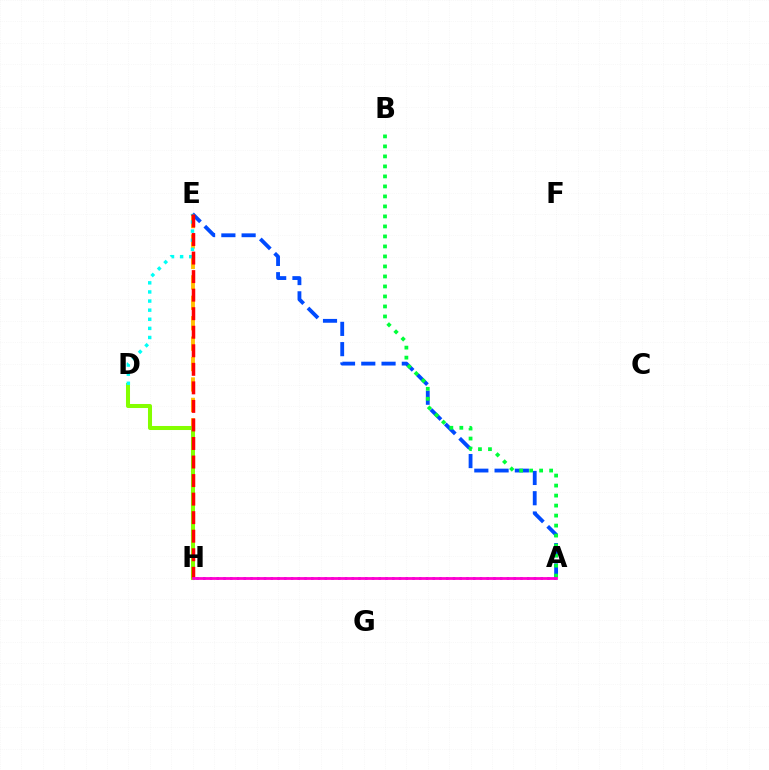{('E', 'H'): [{'color': '#ffbd00', 'line_style': 'dashed', 'thickness': 2.77}, {'color': '#ff0000', 'line_style': 'dashed', 'thickness': 2.52}], ('A', 'E'): [{'color': '#004bff', 'line_style': 'dashed', 'thickness': 2.75}], ('D', 'H'): [{'color': '#84ff00', 'line_style': 'solid', 'thickness': 2.91}], ('D', 'E'): [{'color': '#00fff6', 'line_style': 'dotted', 'thickness': 2.47}], ('A', 'H'): [{'color': '#7200ff', 'line_style': 'dotted', 'thickness': 1.83}, {'color': '#ff00cf', 'line_style': 'solid', 'thickness': 1.99}], ('A', 'B'): [{'color': '#00ff39', 'line_style': 'dotted', 'thickness': 2.72}]}